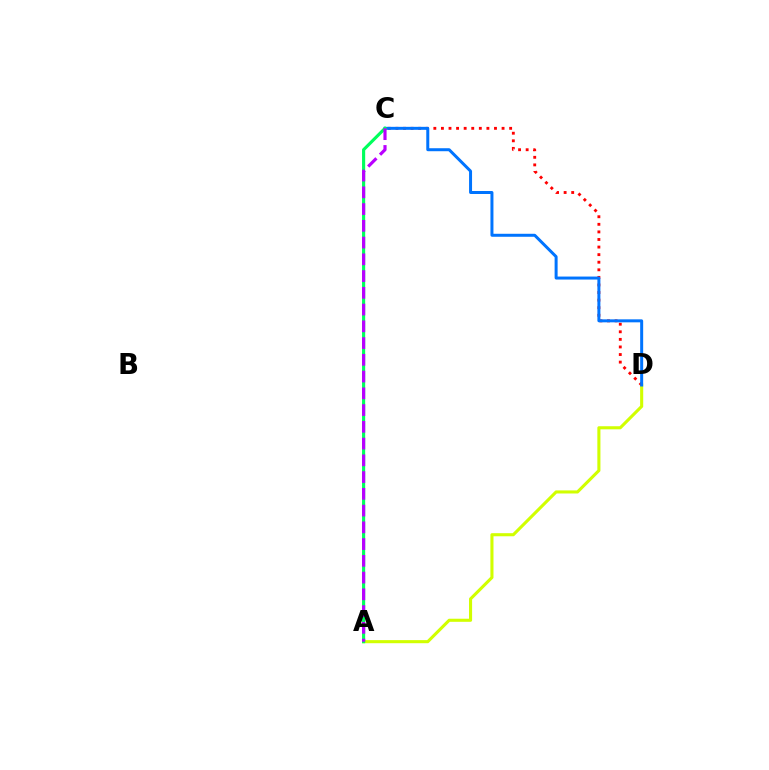{('A', 'D'): [{'color': '#d1ff00', 'line_style': 'solid', 'thickness': 2.22}], ('C', 'D'): [{'color': '#ff0000', 'line_style': 'dotted', 'thickness': 2.06}, {'color': '#0074ff', 'line_style': 'solid', 'thickness': 2.15}], ('A', 'C'): [{'color': '#00ff5c', 'line_style': 'solid', 'thickness': 2.26}, {'color': '#b900ff', 'line_style': 'dashed', 'thickness': 2.28}]}